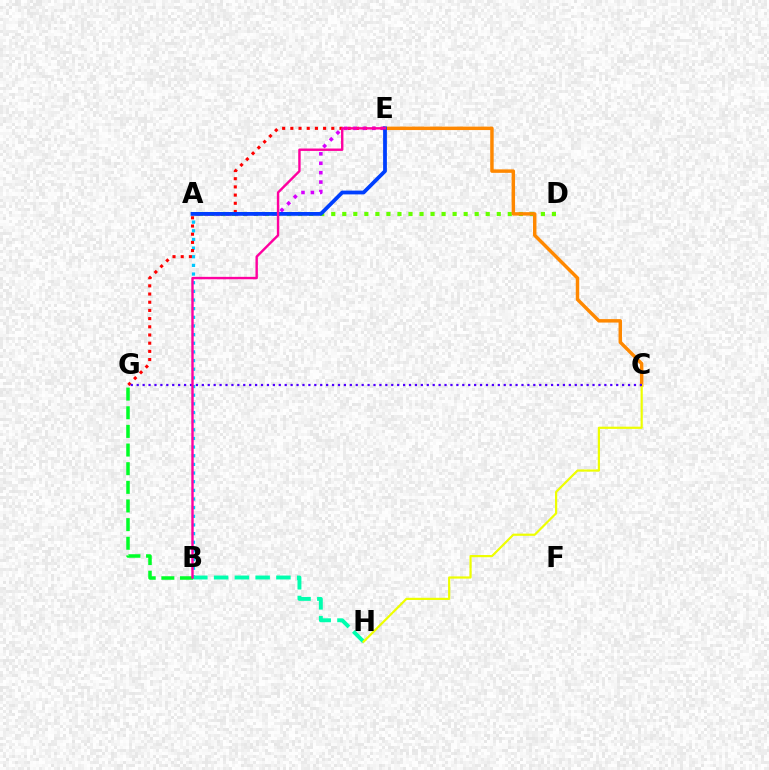{('A', 'D'): [{'color': '#66ff00', 'line_style': 'dotted', 'thickness': 3.0}], ('A', 'B'): [{'color': '#00c7ff', 'line_style': 'dotted', 'thickness': 2.35}], ('C', 'E'): [{'color': '#ff8800', 'line_style': 'solid', 'thickness': 2.49}], ('E', 'G'): [{'color': '#ff0000', 'line_style': 'dotted', 'thickness': 2.23}], ('B', 'H'): [{'color': '#00ffaf', 'line_style': 'dashed', 'thickness': 2.82}], ('A', 'E'): [{'color': '#d600ff', 'line_style': 'dotted', 'thickness': 2.56}, {'color': '#003fff', 'line_style': 'solid', 'thickness': 2.73}], ('C', 'H'): [{'color': '#eeff00', 'line_style': 'solid', 'thickness': 1.58}], ('C', 'G'): [{'color': '#4f00ff', 'line_style': 'dotted', 'thickness': 1.61}], ('B', 'G'): [{'color': '#00ff27', 'line_style': 'dashed', 'thickness': 2.53}], ('B', 'E'): [{'color': '#ff00a0', 'line_style': 'solid', 'thickness': 1.73}]}